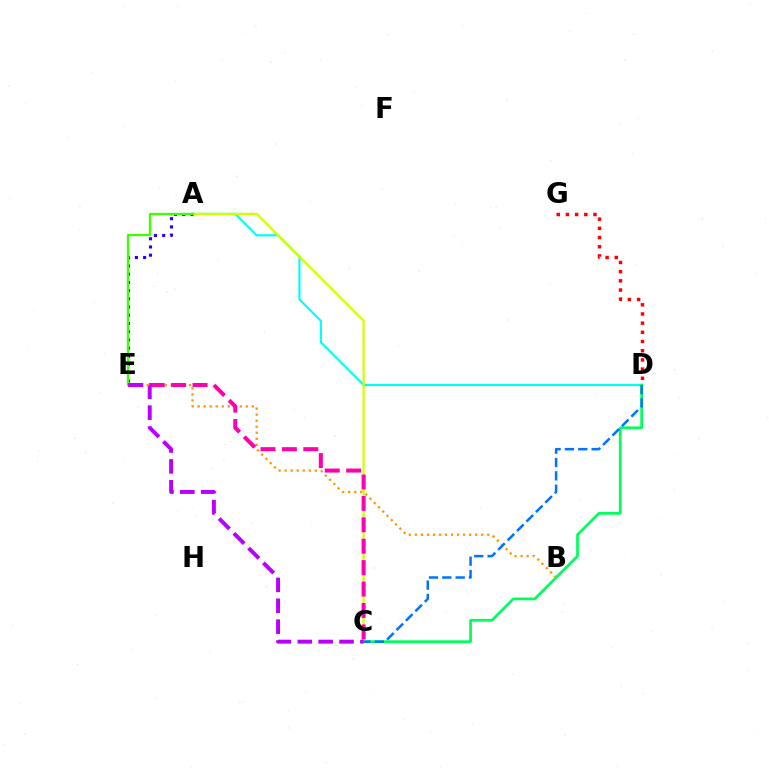{('B', 'E'): [{'color': '#ff9400', 'line_style': 'dotted', 'thickness': 1.64}], ('A', 'E'): [{'color': '#2500ff', 'line_style': 'dotted', 'thickness': 2.23}, {'color': '#3dff00', 'line_style': 'solid', 'thickness': 1.65}], ('A', 'D'): [{'color': '#00fff6', 'line_style': 'solid', 'thickness': 1.56}], ('C', 'D'): [{'color': '#00ff5c', 'line_style': 'solid', 'thickness': 1.96}, {'color': '#0074ff', 'line_style': 'dashed', 'thickness': 1.81}], ('A', 'C'): [{'color': '#d1ff00', 'line_style': 'solid', 'thickness': 1.6}], ('D', 'G'): [{'color': '#ff0000', 'line_style': 'dotted', 'thickness': 2.5}], ('C', 'E'): [{'color': '#ff00ac', 'line_style': 'dashed', 'thickness': 2.91}, {'color': '#b900ff', 'line_style': 'dashed', 'thickness': 2.84}]}